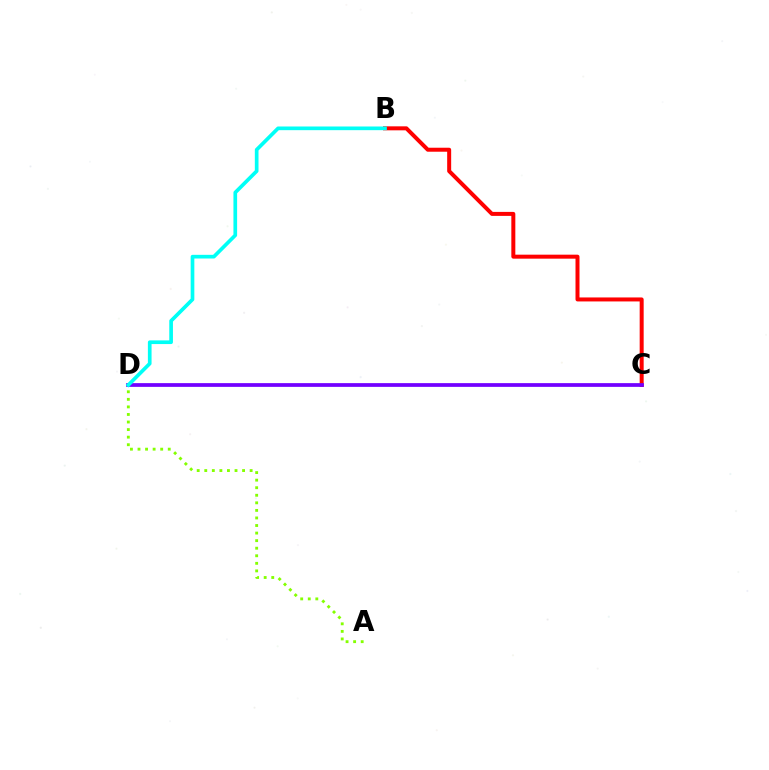{('B', 'C'): [{'color': '#ff0000', 'line_style': 'solid', 'thickness': 2.87}], ('C', 'D'): [{'color': '#7200ff', 'line_style': 'solid', 'thickness': 2.69}], ('A', 'D'): [{'color': '#84ff00', 'line_style': 'dotted', 'thickness': 2.05}], ('B', 'D'): [{'color': '#00fff6', 'line_style': 'solid', 'thickness': 2.65}]}